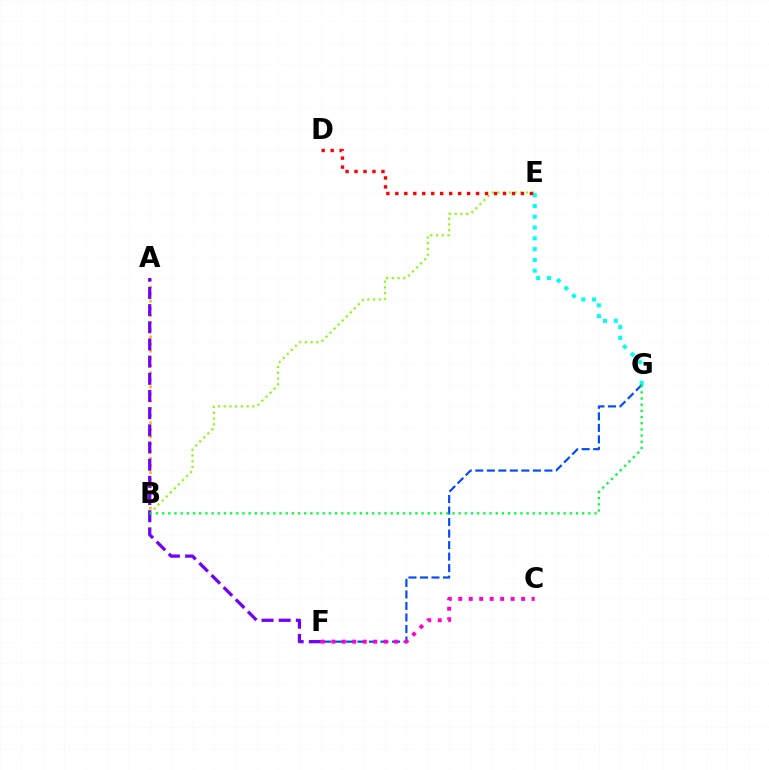{('A', 'B'): [{'color': '#ffbd00', 'line_style': 'dotted', 'thickness': 1.94}], ('B', 'E'): [{'color': '#84ff00', 'line_style': 'dotted', 'thickness': 1.56}], ('E', 'G'): [{'color': '#00fff6', 'line_style': 'dotted', 'thickness': 2.93}], ('D', 'E'): [{'color': '#ff0000', 'line_style': 'dotted', 'thickness': 2.44}], ('F', 'G'): [{'color': '#004bff', 'line_style': 'dashed', 'thickness': 1.56}], ('C', 'F'): [{'color': '#ff00cf', 'line_style': 'dotted', 'thickness': 2.85}], ('A', 'F'): [{'color': '#7200ff', 'line_style': 'dashed', 'thickness': 2.33}], ('B', 'G'): [{'color': '#00ff39', 'line_style': 'dotted', 'thickness': 1.68}]}